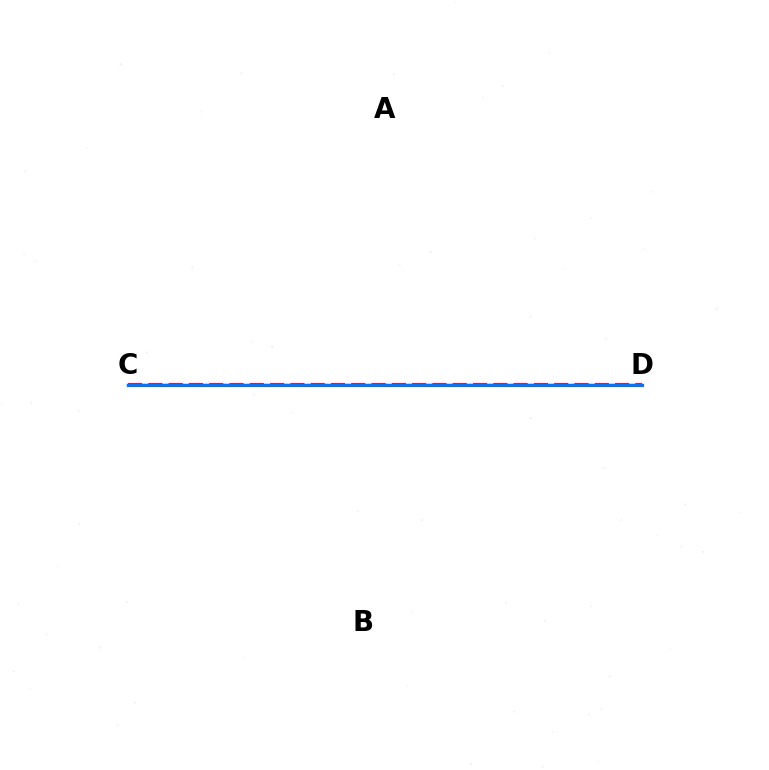{('C', 'D'): [{'color': '#00ff5c', 'line_style': 'dashed', 'thickness': 1.63}, {'color': '#d1ff00', 'line_style': 'solid', 'thickness': 2.11}, {'color': '#b900ff', 'line_style': 'solid', 'thickness': 1.64}, {'color': '#ff0000', 'line_style': 'dashed', 'thickness': 2.76}, {'color': '#0074ff', 'line_style': 'solid', 'thickness': 2.31}]}